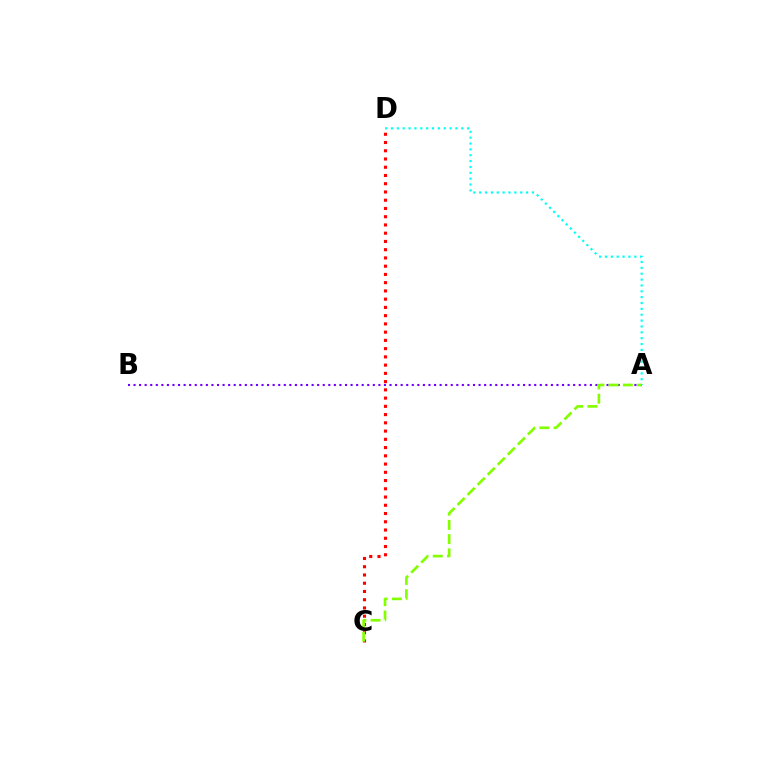{('A', 'B'): [{'color': '#7200ff', 'line_style': 'dotted', 'thickness': 1.51}], ('C', 'D'): [{'color': '#ff0000', 'line_style': 'dotted', 'thickness': 2.24}], ('A', 'D'): [{'color': '#00fff6', 'line_style': 'dotted', 'thickness': 1.59}], ('A', 'C'): [{'color': '#84ff00', 'line_style': 'dashed', 'thickness': 1.93}]}